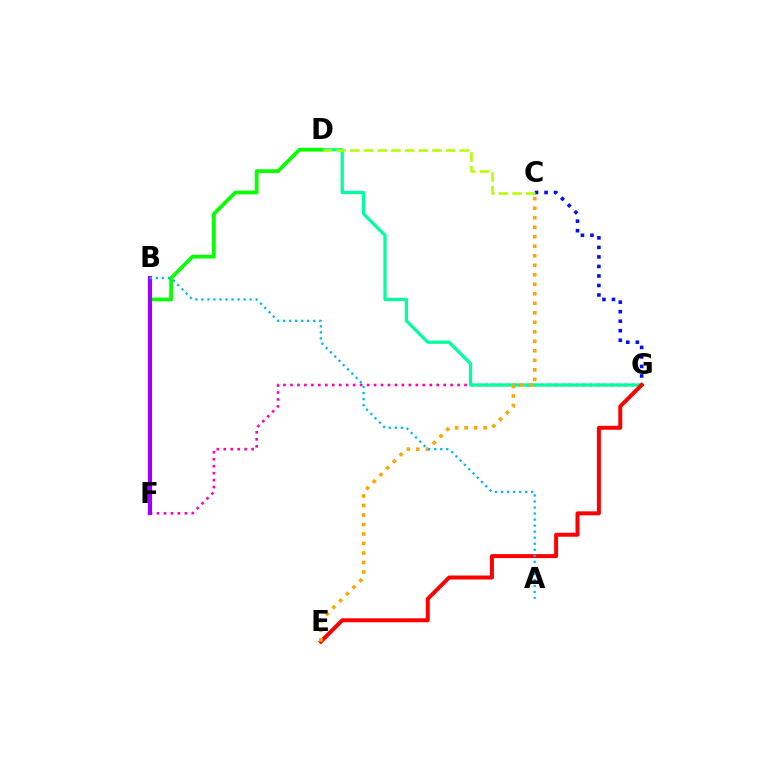{('F', 'G'): [{'color': '#ff00bd', 'line_style': 'dotted', 'thickness': 1.89}], ('C', 'G'): [{'color': '#0010ff', 'line_style': 'dotted', 'thickness': 2.59}], ('D', 'G'): [{'color': '#00ff9d', 'line_style': 'solid', 'thickness': 2.33}], ('E', 'G'): [{'color': '#ff0000', 'line_style': 'solid', 'thickness': 2.86}], ('C', 'D'): [{'color': '#b3ff00', 'line_style': 'dashed', 'thickness': 1.86}], ('C', 'E'): [{'color': '#ffa500', 'line_style': 'dotted', 'thickness': 2.58}], ('D', 'F'): [{'color': '#08ff00', 'line_style': 'solid', 'thickness': 2.69}], ('B', 'F'): [{'color': '#9b00ff', 'line_style': 'solid', 'thickness': 2.96}], ('A', 'B'): [{'color': '#00b5ff', 'line_style': 'dotted', 'thickness': 1.64}]}